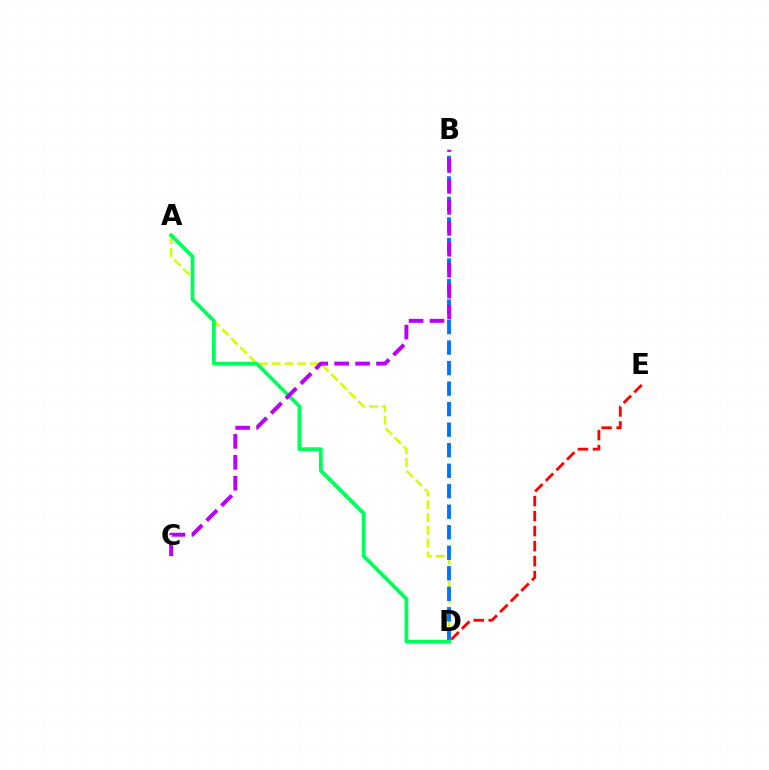{('A', 'D'): [{'color': '#d1ff00', 'line_style': 'dashed', 'thickness': 1.73}, {'color': '#00ff5c', 'line_style': 'solid', 'thickness': 2.73}], ('B', 'D'): [{'color': '#0074ff', 'line_style': 'dashed', 'thickness': 2.79}], ('D', 'E'): [{'color': '#ff0000', 'line_style': 'dashed', 'thickness': 2.04}], ('B', 'C'): [{'color': '#b900ff', 'line_style': 'dashed', 'thickness': 2.84}]}